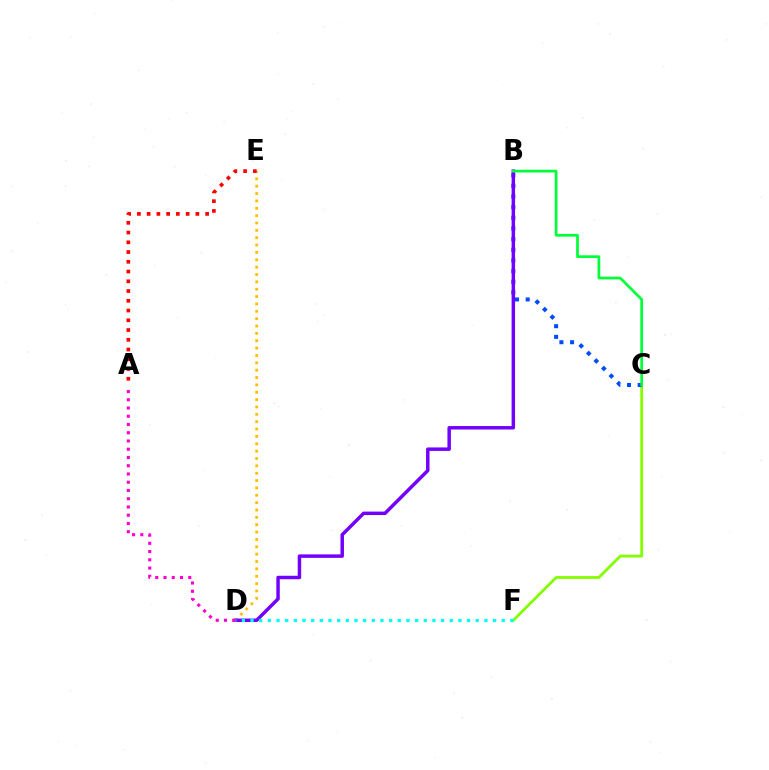{('D', 'E'): [{'color': '#ffbd00', 'line_style': 'dotted', 'thickness': 2.0}], ('C', 'F'): [{'color': '#84ff00', 'line_style': 'solid', 'thickness': 2.02}], ('B', 'C'): [{'color': '#004bff', 'line_style': 'dotted', 'thickness': 2.9}, {'color': '#00ff39', 'line_style': 'solid', 'thickness': 1.96}], ('B', 'D'): [{'color': '#7200ff', 'line_style': 'solid', 'thickness': 2.49}], ('D', 'F'): [{'color': '#00fff6', 'line_style': 'dotted', 'thickness': 2.35}], ('A', 'E'): [{'color': '#ff0000', 'line_style': 'dotted', 'thickness': 2.65}], ('A', 'D'): [{'color': '#ff00cf', 'line_style': 'dotted', 'thickness': 2.24}]}